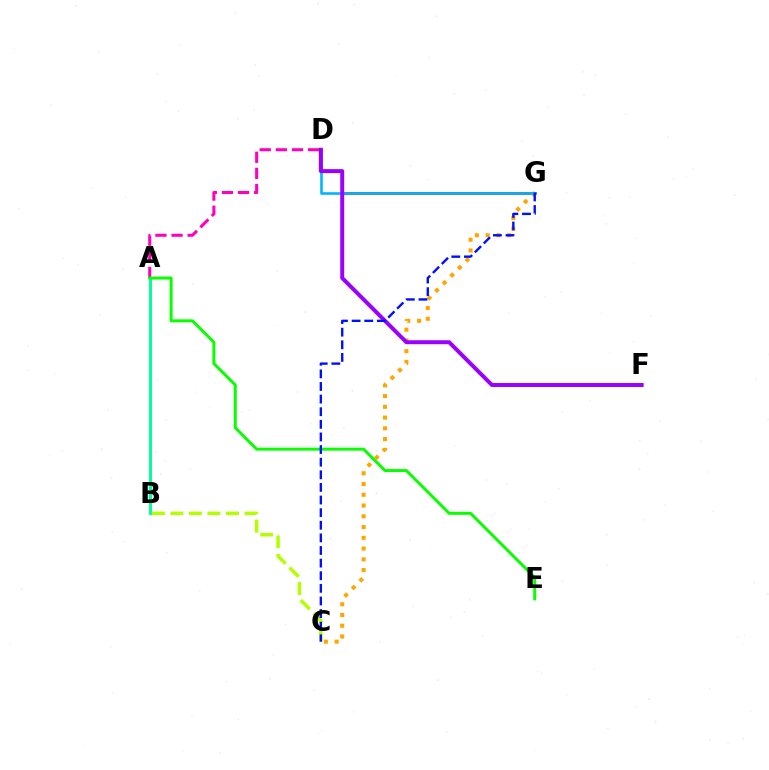{('A', 'D'): [{'color': '#ff00bd', 'line_style': 'dashed', 'thickness': 2.19}], ('A', 'B'): [{'color': '#00ff9d', 'line_style': 'solid', 'thickness': 2.13}], ('D', 'G'): [{'color': '#ff0000', 'line_style': 'solid', 'thickness': 1.89}, {'color': '#00b5ff', 'line_style': 'solid', 'thickness': 1.88}], ('C', 'G'): [{'color': '#ffa500', 'line_style': 'dotted', 'thickness': 2.92}, {'color': '#0010ff', 'line_style': 'dashed', 'thickness': 1.71}], ('D', 'F'): [{'color': '#9b00ff', 'line_style': 'solid', 'thickness': 2.86}], ('B', 'C'): [{'color': '#b3ff00', 'line_style': 'dashed', 'thickness': 2.52}], ('A', 'E'): [{'color': '#08ff00', 'line_style': 'solid', 'thickness': 2.13}]}